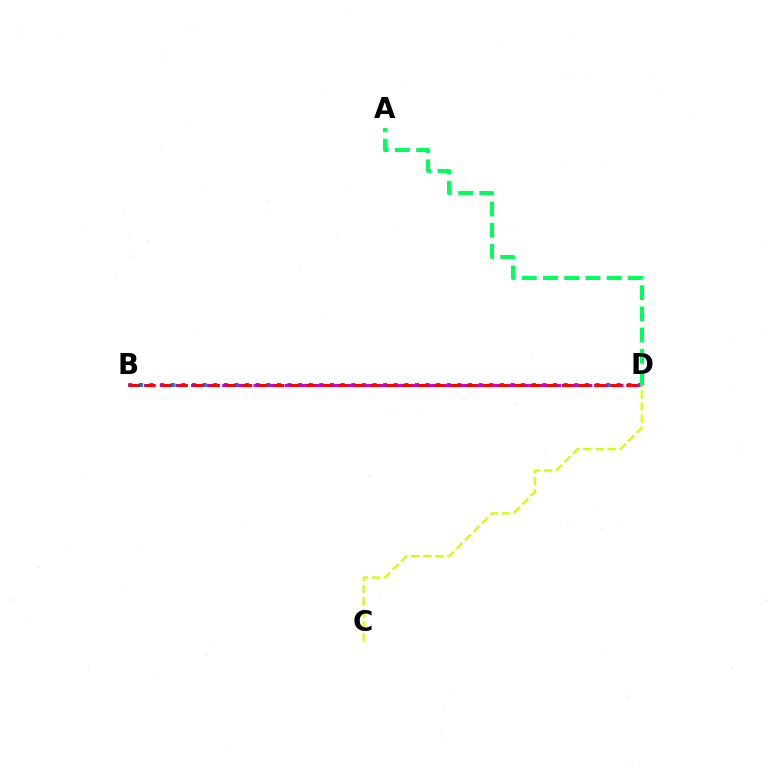{('B', 'D'): [{'color': '#0074ff', 'line_style': 'dotted', 'thickness': 2.89}, {'color': '#b900ff', 'line_style': 'dashed', 'thickness': 2.12}, {'color': '#ff0000', 'line_style': 'dashed', 'thickness': 2.18}], ('A', 'D'): [{'color': '#00ff5c', 'line_style': 'dashed', 'thickness': 2.89}], ('C', 'D'): [{'color': '#d1ff00', 'line_style': 'dashed', 'thickness': 1.64}]}